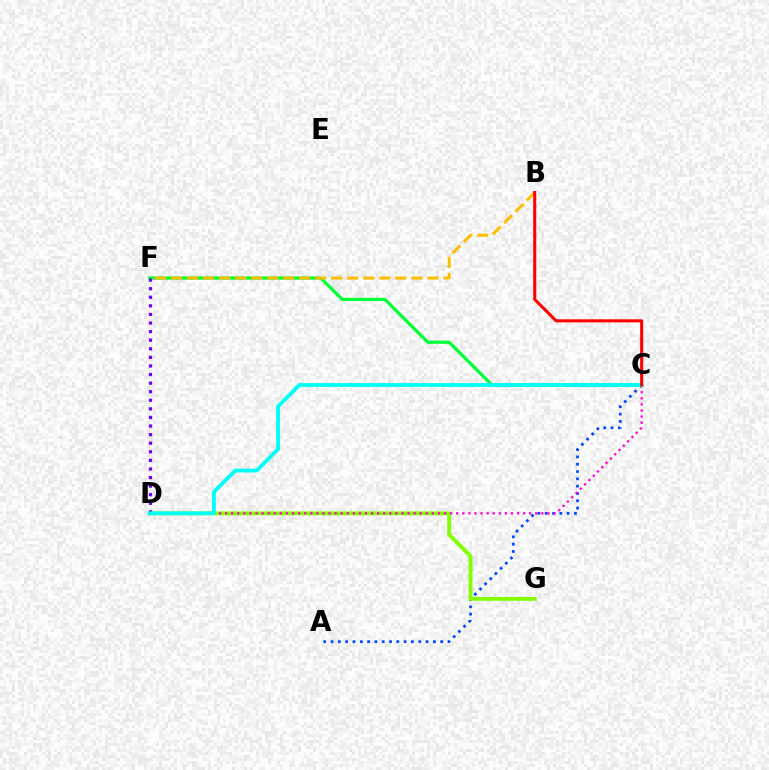{('A', 'C'): [{'color': '#004bff', 'line_style': 'dotted', 'thickness': 1.99}], ('C', 'F'): [{'color': '#00ff39', 'line_style': 'solid', 'thickness': 2.32}], ('B', 'F'): [{'color': '#ffbd00', 'line_style': 'dashed', 'thickness': 2.18}], ('D', 'G'): [{'color': '#84ff00', 'line_style': 'solid', 'thickness': 2.77}], ('C', 'D'): [{'color': '#ff00cf', 'line_style': 'dotted', 'thickness': 1.65}, {'color': '#00fff6', 'line_style': 'solid', 'thickness': 2.76}], ('D', 'F'): [{'color': '#7200ff', 'line_style': 'dotted', 'thickness': 2.33}], ('B', 'C'): [{'color': '#ff0000', 'line_style': 'solid', 'thickness': 2.2}]}